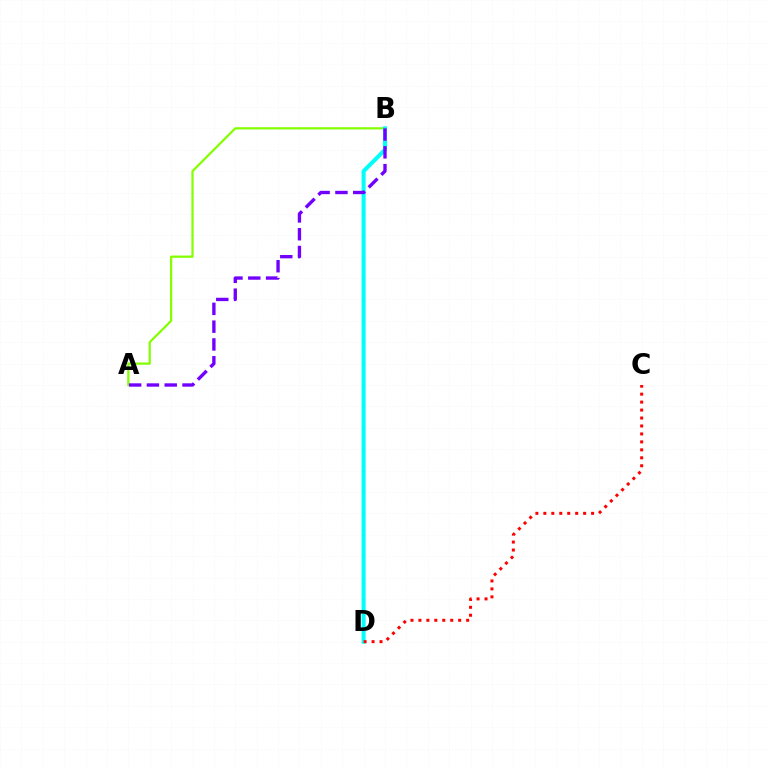{('A', 'B'): [{'color': '#84ff00', 'line_style': 'solid', 'thickness': 1.61}, {'color': '#7200ff', 'line_style': 'dashed', 'thickness': 2.42}], ('B', 'D'): [{'color': '#00fff6', 'line_style': 'solid', 'thickness': 2.91}], ('C', 'D'): [{'color': '#ff0000', 'line_style': 'dotted', 'thickness': 2.16}]}